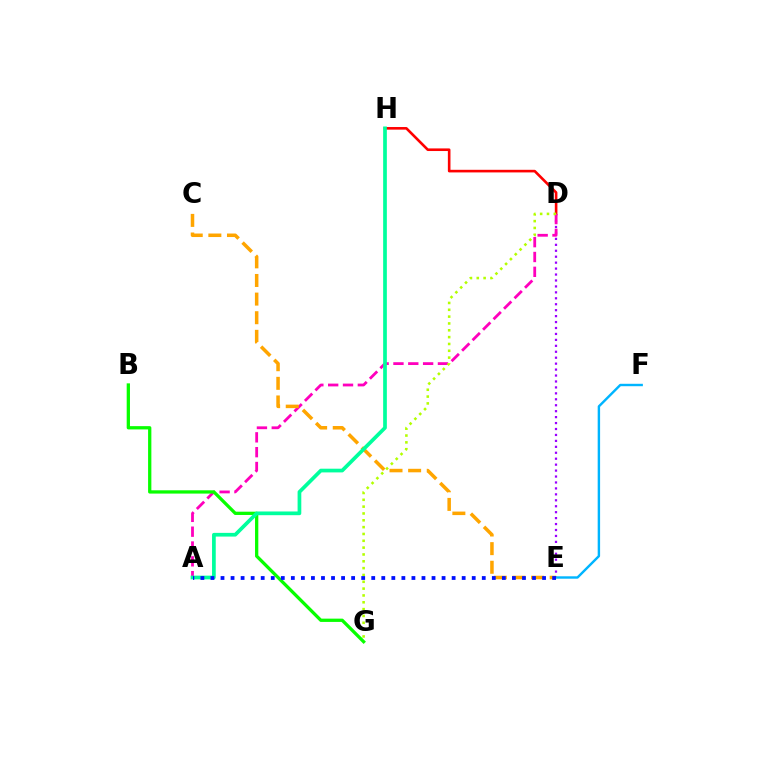{('D', 'H'): [{'color': '#ff0000', 'line_style': 'solid', 'thickness': 1.88}], ('D', 'E'): [{'color': '#9b00ff', 'line_style': 'dotted', 'thickness': 1.61}], ('A', 'D'): [{'color': '#ff00bd', 'line_style': 'dashed', 'thickness': 2.01}], ('E', 'F'): [{'color': '#00b5ff', 'line_style': 'solid', 'thickness': 1.74}], ('C', 'E'): [{'color': '#ffa500', 'line_style': 'dashed', 'thickness': 2.53}], ('D', 'G'): [{'color': '#b3ff00', 'line_style': 'dotted', 'thickness': 1.86}], ('B', 'G'): [{'color': '#08ff00', 'line_style': 'solid', 'thickness': 2.36}], ('A', 'H'): [{'color': '#00ff9d', 'line_style': 'solid', 'thickness': 2.67}], ('A', 'E'): [{'color': '#0010ff', 'line_style': 'dotted', 'thickness': 2.73}]}